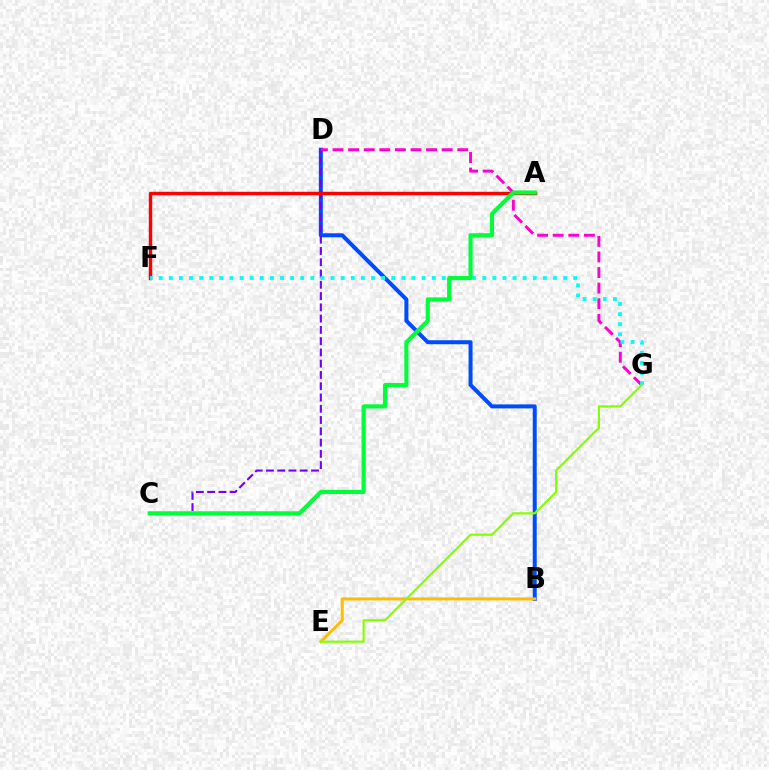{('B', 'D'): [{'color': '#004bff', 'line_style': 'solid', 'thickness': 2.88}], ('B', 'E'): [{'color': '#ffbd00', 'line_style': 'solid', 'thickness': 2.15}], ('C', 'D'): [{'color': '#7200ff', 'line_style': 'dashed', 'thickness': 1.53}], ('D', 'G'): [{'color': '#ff00cf', 'line_style': 'dashed', 'thickness': 2.12}], ('A', 'F'): [{'color': '#ff0000', 'line_style': 'solid', 'thickness': 2.47}], ('F', 'G'): [{'color': '#00fff6', 'line_style': 'dotted', 'thickness': 2.75}], ('A', 'C'): [{'color': '#00ff39', 'line_style': 'solid', 'thickness': 2.97}], ('E', 'G'): [{'color': '#84ff00', 'line_style': 'solid', 'thickness': 1.56}]}